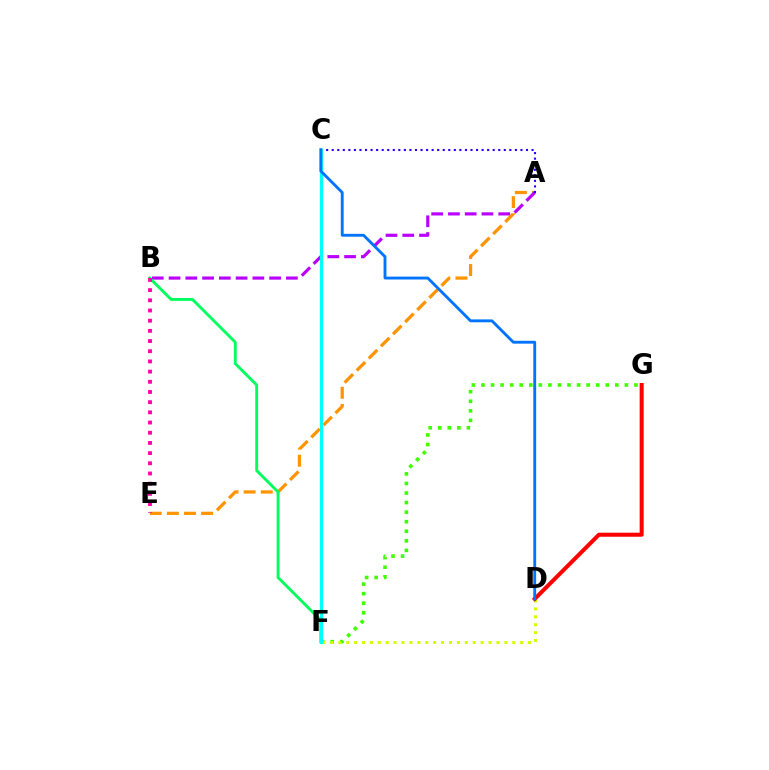{('A', 'E'): [{'color': '#ff9400', 'line_style': 'dashed', 'thickness': 2.33}], ('F', 'G'): [{'color': '#3dff00', 'line_style': 'dotted', 'thickness': 2.6}], ('A', 'B'): [{'color': '#b900ff', 'line_style': 'dashed', 'thickness': 2.28}], ('B', 'F'): [{'color': '#00ff5c', 'line_style': 'solid', 'thickness': 2.06}], ('D', 'F'): [{'color': '#d1ff00', 'line_style': 'dotted', 'thickness': 2.15}], ('B', 'E'): [{'color': '#ff00ac', 'line_style': 'dotted', 'thickness': 2.77}], ('D', 'G'): [{'color': '#ff0000', 'line_style': 'solid', 'thickness': 2.9}], ('A', 'C'): [{'color': '#2500ff', 'line_style': 'dotted', 'thickness': 1.51}], ('C', 'F'): [{'color': '#00fff6', 'line_style': 'solid', 'thickness': 2.34}], ('C', 'D'): [{'color': '#0074ff', 'line_style': 'solid', 'thickness': 2.06}]}